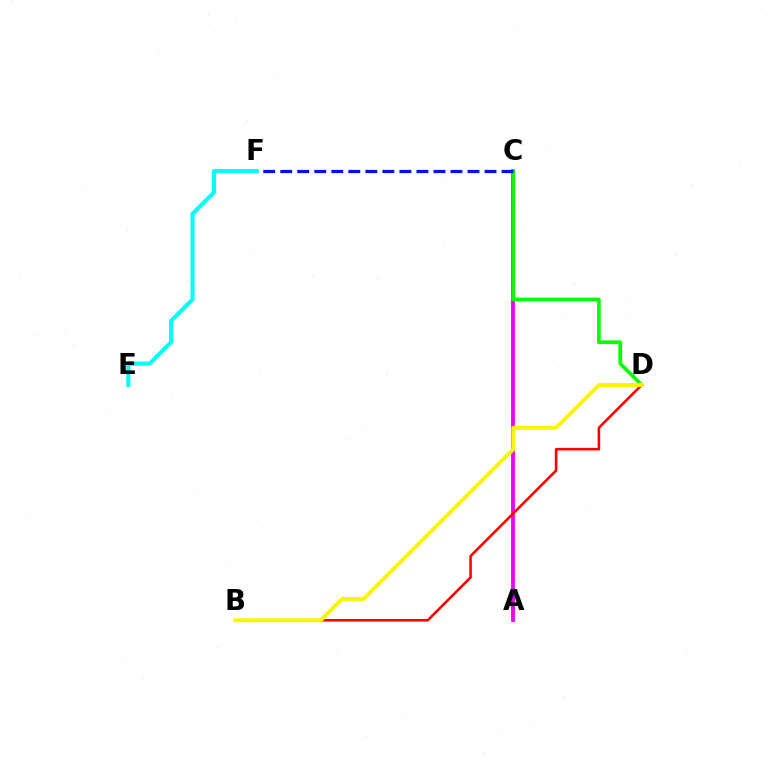{('A', 'C'): [{'color': '#ee00ff', 'line_style': 'solid', 'thickness': 2.77}], ('C', 'D'): [{'color': '#08ff00', 'line_style': 'solid', 'thickness': 2.65}], ('B', 'D'): [{'color': '#ff0000', 'line_style': 'solid', 'thickness': 1.85}, {'color': '#fcf500', 'line_style': 'solid', 'thickness': 2.87}], ('C', 'F'): [{'color': '#0010ff', 'line_style': 'dashed', 'thickness': 2.31}], ('E', 'F'): [{'color': '#00fff6', 'line_style': 'solid', 'thickness': 2.98}]}